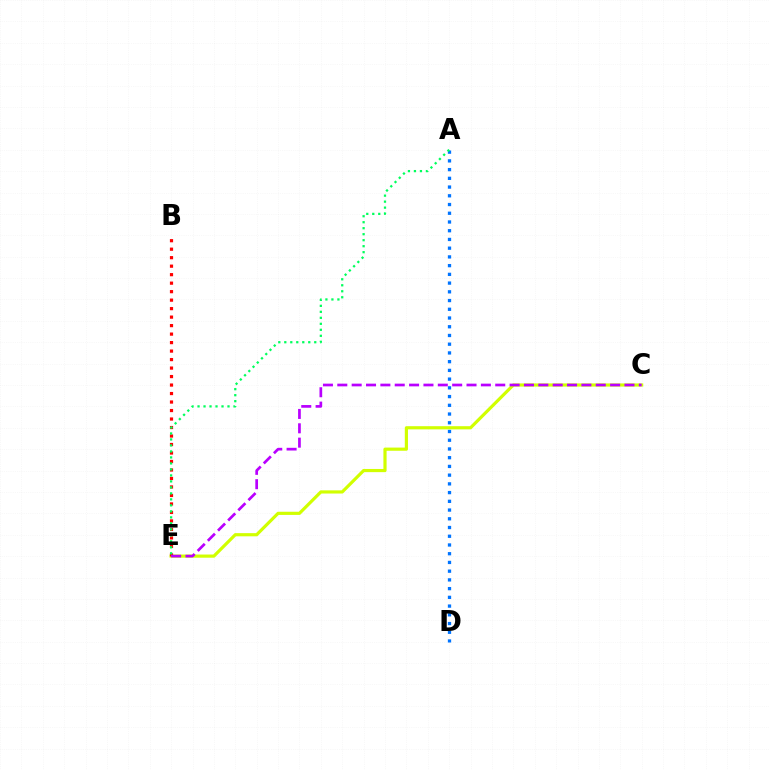{('C', 'E'): [{'color': '#d1ff00', 'line_style': 'solid', 'thickness': 2.29}, {'color': '#b900ff', 'line_style': 'dashed', 'thickness': 1.95}], ('B', 'E'): [{'color': '#ff0000', 'line_style': 'dotted', 'thickness': 2.31}], ('A', 'D'): [{'color': '#0074ff', 'line_style': 'dotted', 'thickness': 2.37}], ('A', 'E'): [{'color': '#00ff5c', 'line_style': 'dotted', 'thickness': 1.63}]}